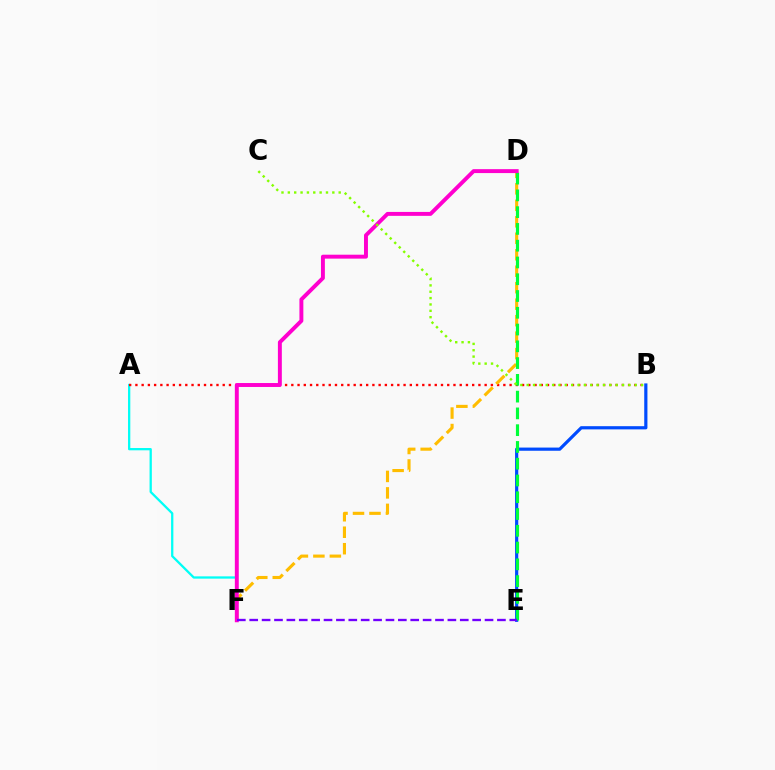{('A', 'F'): [{'color': '#00fff6', 'line_style': 'solid', 'thickness': 1.65}], ('A', 'B'): [{'color': '#ff0000', 'line_style': 'dotted', 'thickness': 1.69}], ('B', 'E'): [{'color': '#004bff', 'line_style': 'solid', 'thickness': 2.3}], ('D', 'F'): [{'color': '#ffbd00', 'line_style': 'dashed', 'thickness': 2.24}, {'color': '#ff00cf', 'line_style': 'solid', 'thickness': 2.83}], ('D', 'E'): [{'color': '#00ff39', 'line_style': 'dashed', 'thickness': 2.28}], ('B', 'C'): [{'color': '#84ff00', 'line_style': 'dotted', 'thickness': 1.73}], ('E', 'F'): [{'color': '#7200ff', 'line_style': 'dashed', 'thickness': 1.68}]}